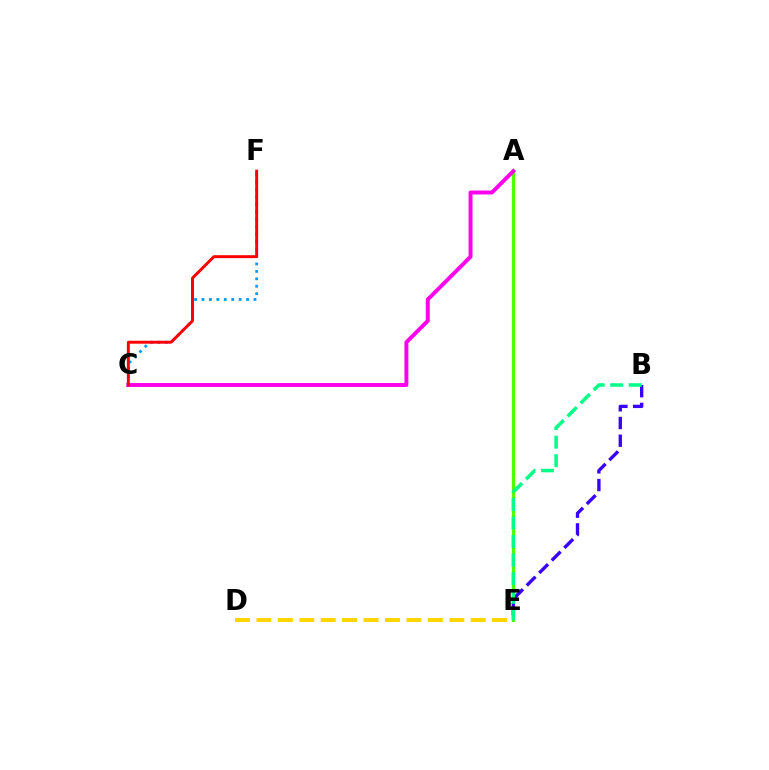{('C', 'F'): [{'color': '#009eff', 'line_style': 'dotted', 'thickness': 2.02}, {'color': '#ff0000', 'line_style': 'solid', 'thickness': 2.12}], ('D', 'E'): [{'color': '#ffd500', 'line_style': 'dashed', 'thickness': 2.91}], ('A', 'E'): [{'color': '#4fff00', 'line_style': 'solid', 'thickness': 2.31}], ('B', 'E'): [{'color': '#3700ff', 'line_style': 'dashed', 'thickness': 2.41}, {'color': '#00ff86', 'line_style': 'dashed', 'thickness': 2.52}], ('A', 'C'): [{'color': '#ff00ed', 'line_style': 'solid', 'thickness': 2.83}]}